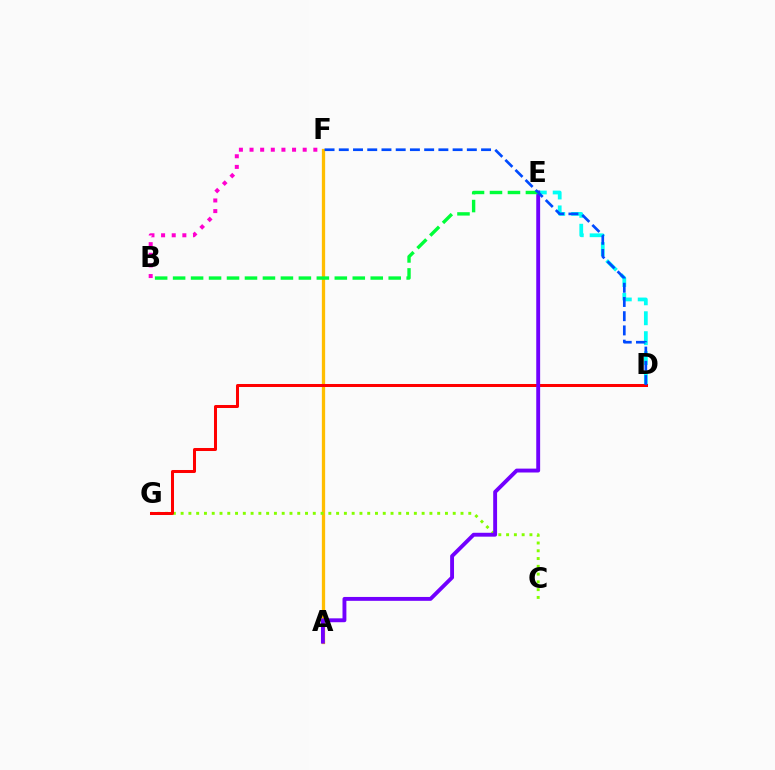{('A', 'F'): [{'color': '#ffbd00', 'line_style': 'solid', 'thickness': 2.37}], ('C', 'G'): [{'color': '#84ff00', 'line_style': 'dotted', 'thickness': 2.11}], ('B', 'F'): [{'color': '#ff00cf', 'line_style': 'dotted', 'thickness': 2.89}], ('D', 'E'): [{'color': '#00fff6', 'line_style': 'dashed', 'thickness': 2.71}], ('D', 'G'): [{'color': '#ff0000', 'line_style': 'solid', 'thickness': 2.17}], ('A', 'E'): [{'color': '#7200ff', 'line_style': 'solid', 'thickness': 2.79}], ('B', 'E'): [{'color': '#00ff39', 'line_style': 'dashed', 'thickness': 2.44}], ('D', 'F'): [{'color': '#004bff', 'line_style': 'dashed', 'thickness': 1.93}]}